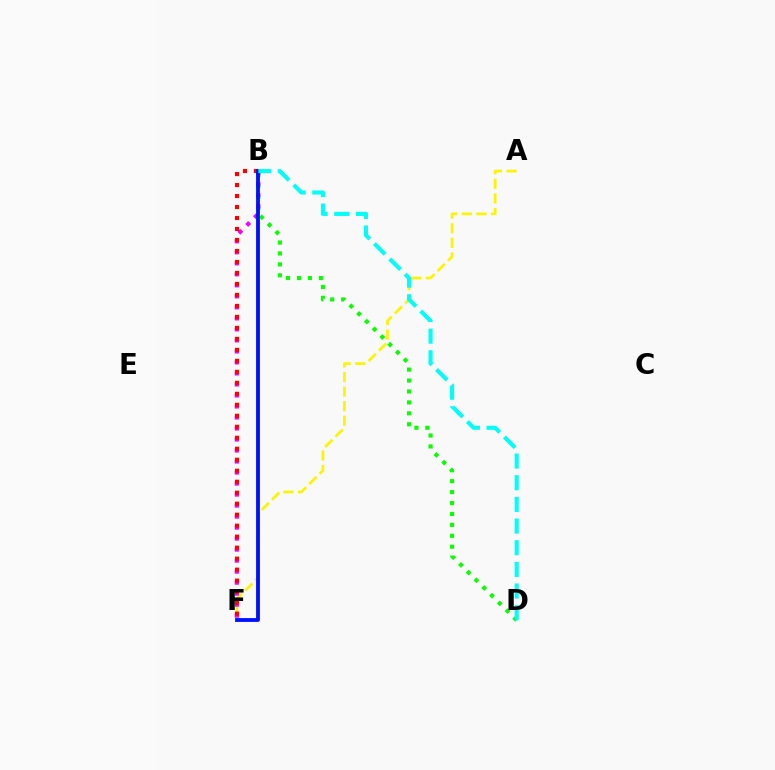{('B', 'D'): [{'color': '#08ff00', 'line_style': 'dotted', 'thickness': 2.97}, {'color': '#00fff6', 'line_style': 'dashed', 'thickness': 2.94}], ('A', 'F'): [{'color': '#fcf500', 'line_style': 'dashed', 'thickness': 1.98}], ('B', 'F'): [{'color': '#ee00ff', 'line_style': 'dotted', 'thickness': 2.99}, {'color': '#ff0000', 'line_style': 'dotted', 'thickness': 2.99}, {'color': '#0010ff', 'line_style': 'solid', 'thickness': 2.75}]}